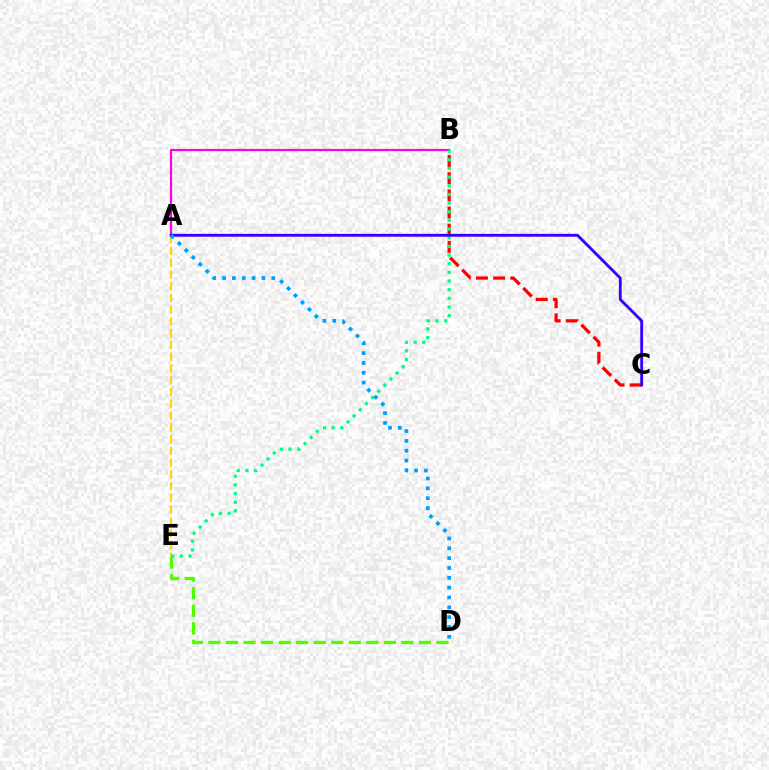{('A', 'E'): [{'color': '#ffd500', 'line_style': 'dashed', 'thickness': 1.6}], ('D', 'E'): [{'color': '#4fff00', 'line_style': 'dashed', 'thickness': 2.38}], ('A', 'B'): [{'color': '#ff00ed', 'line_style': 'solid', 'thickness': 1.59}], ('B', 'C'): [{'color': '#ff0000', 'line_style': 'dashed', 'thickness': 2.33}], ('B', 'E'): [{'color': '#00ff86', 'line_style': 'dotted', 'thickness': 2.35}], ('A', 'C'): [{'color': '#3700ff', 'line_style': 'solid', 'thickness': 2.05}], ('A', 'D'): [{'color': '#009eff', 'line_style': 'dotted', 'thickness': 2.67}]}